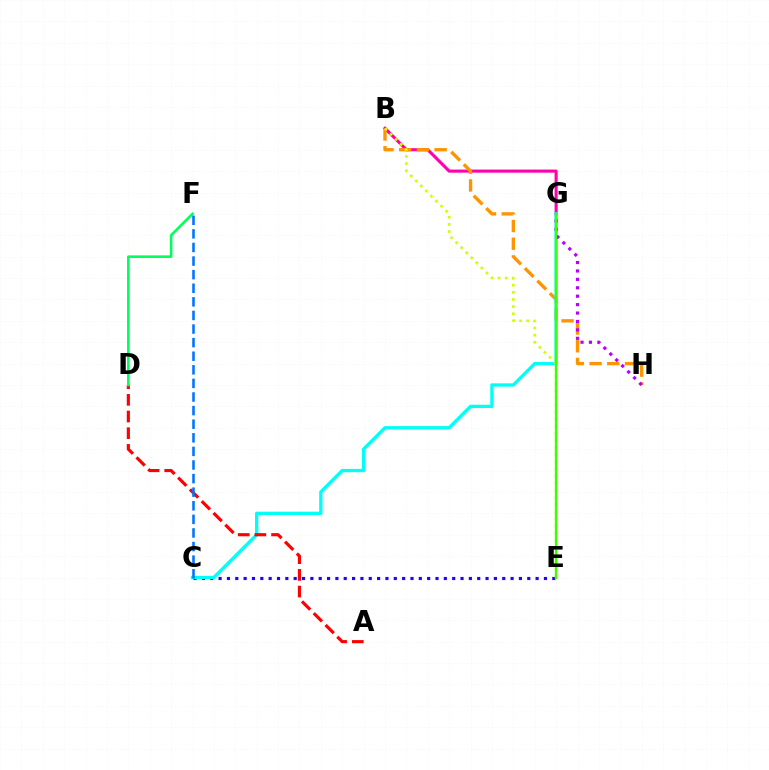{('B', 'G'): [{'color': '#ff00ac', 'line_style': 'solid', 'thickness': 2.22}], ('B', 'H'): [{'color': '#ff9400', 'line_style': 'dashed', 'thickness': 2.41}], ('C', 'E'): [{'color': '#2500ff', 'line_style': 'dotted', 'thickness': 2.27}], ('C', 'G'): [{'color': '#00fff6', 'line_style': 'solid', 'thickness': 2.39}], ('B', 'E'): [{'color': '#d1ff00', 'line_style': 'dotted', 'thickness': 1.94}], ('G', 'H'): [{'color': '#b900ff', 'line_style': 'dotted', 'thickness': 2.29}], ('E', 'G'): [{'color': '#3dff00', 'line_style': 'solid', 'thickness': 1.67}], ('A', 'D'): [{'color': '#ff0000', 'line_style': 'dashed', 'thickness': 2.27}], ('D', 'F'): [{'color': '#00ff5c', 'line_style': 'solid', 'thickness': 1.87}], ('C', 'F'): [{'color': '#0074ff', 'line_style': 'dashed', 'thickness': 1.85}]}